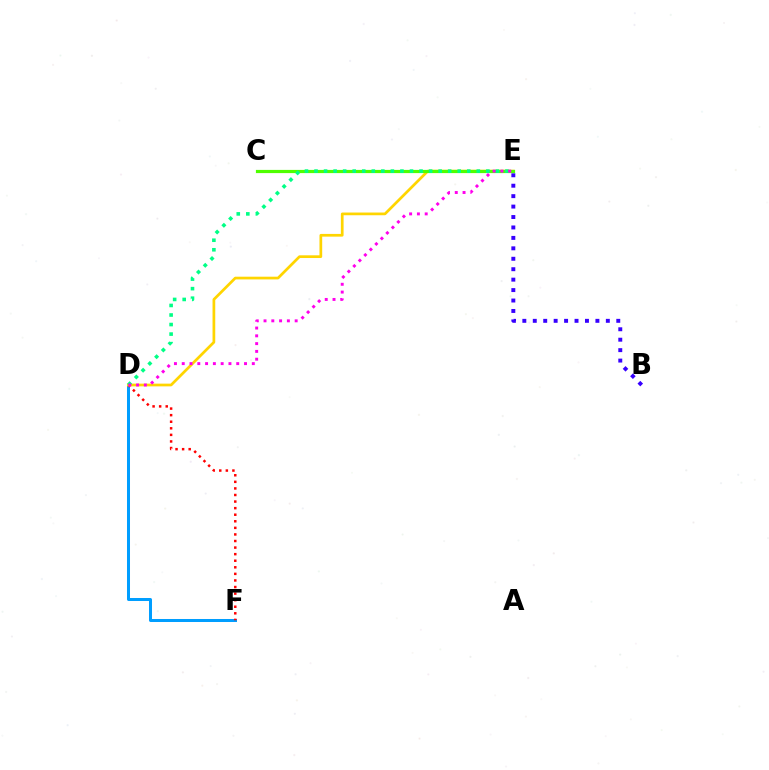{('D', 'F'): [{'color': '#009eff', 'line_style': 'solid', 'thickness': 2.17}, {'color': '#ff0000', 'line_style': 'dotted', 'thickness': 1.79}], ('D', 'E'): [{'color': '#ffd500', 'line_style': 'solid', 'thickness': 1.96}, {'color': '#00ff86', 'line_style': 'dotted', 'thickness': 2.59}, {'color': '#ff00ed', 'line_style': 'dotted', 'thickness': 2.12}], ('B', 'E'): [{'color': '#3700ff', 'line_style': 'dotted', 'thickness': 2.84}], ('C', 'E'): [{'color': '#4fff00', 'line_style': 'solid', 'thickness': 2.3}]}